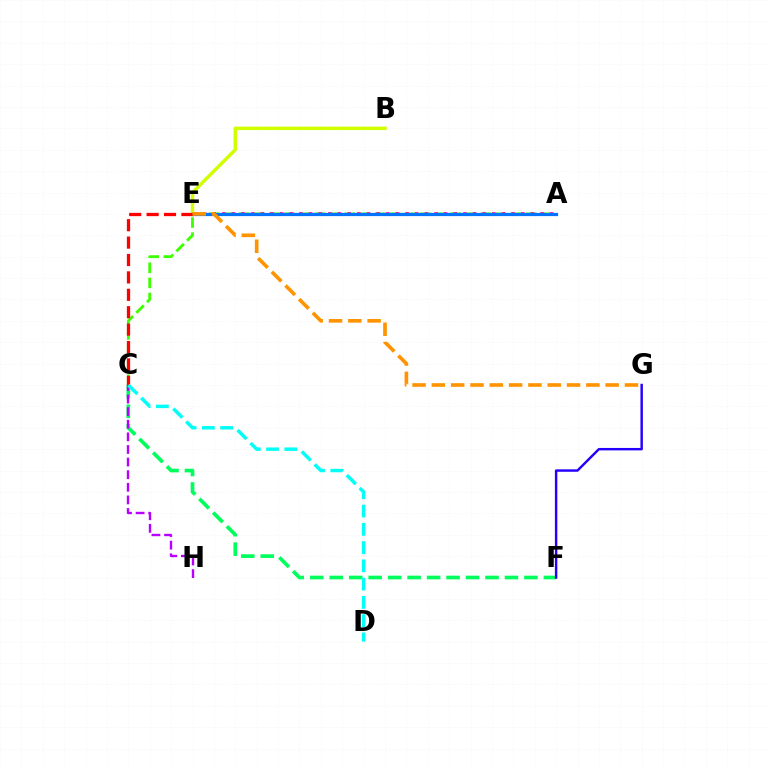{('C', 'F'): [{'color': '#00ff5c', 'line_style': 'dashed', 'thickness': 2.64}], ('A', 'C'): [{'color': '#3dff00', 'line_style': 'dashed', 'thickness': 2.05}], ('A', 'E'): [{'color': '#ff00ac', 'line_style': 'dotted', 'thickness': 2.62}, {'color': '#0074ff', 'line_style': 'solid', 'thickness': 2.31}], ('B', 'E'): [{'color': '#d1ff00', 'line_style': 'solid', 'thickness': 2.49}], ('C', 'E'): [{'color': '#ff0000', 'line_style': 'dashed', 'thickness': 2.36}], ('E', 'G'): [{'color': '#ff9400', 'line_style': 'dashed', 'thickness': 2.62}], ('C', 'H'): [{'color': '#b900ff', 'line_style': 'dashed', 'thickness': 1.71}], ('F', 'G'): [{'color': '#2500ff', 'line_style': 'solid', 'thickness': 1.75}], ('C', 'D'): [{'color': '#00fff6', 'line_style': 'dashed', 'thickness': 2.48}]}